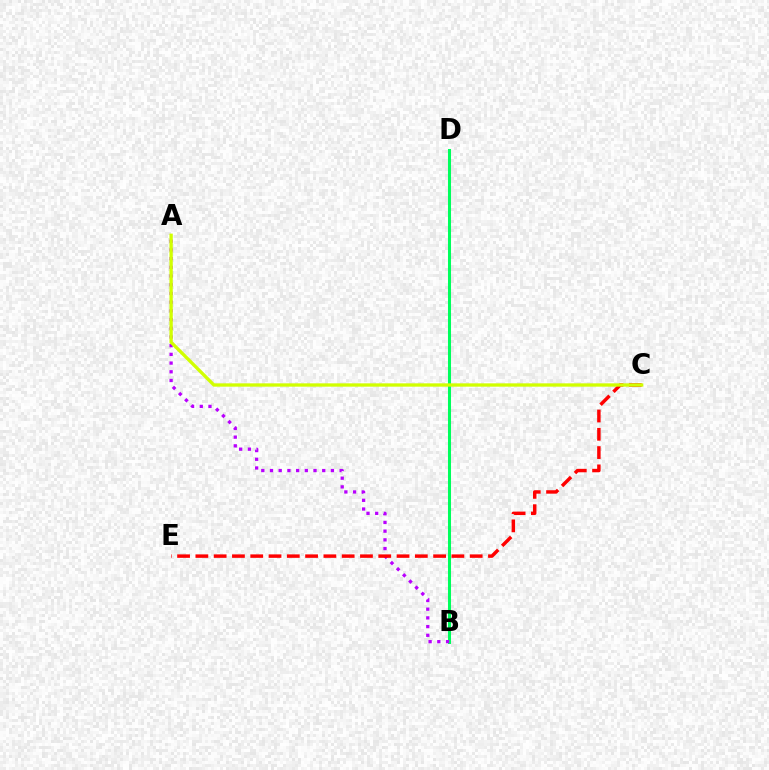{('B', 'D'): [{'color': '#0074ff', 'line_style': 'solid', 'thickness': 1.99}, {'color': '#00ff5c', 'line_style': 'solid', 'thickness': 2.19}], ('A', 'B'): [{'color': '#b900ff', 'line_style': 'dotted', 'thickness': 2.37}], ('C', 'E'): [{'color': '#ff0000', 'line_style': 'dashed', 'thickness': 2.48}], ('A', 'C'): [{'color': '#d1ff00', 'line_style': 'solid', 'thickness': 2.39}]}